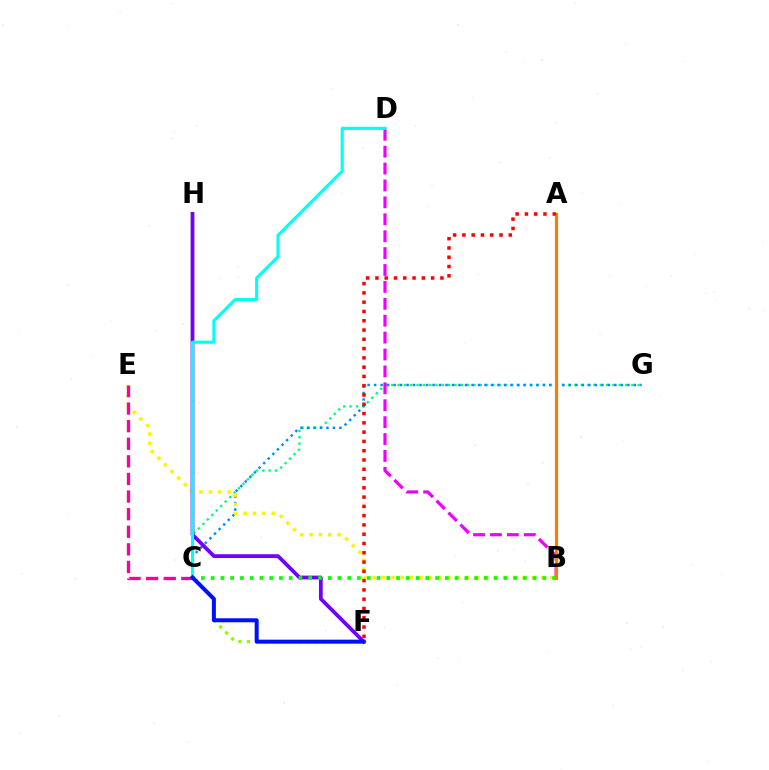{('C', 'F'): [{'color': '#84ff00', 'line_style': 'dotted', 'thickness': 2.31}, {'color': '#0010ff', 'line_style': 'solid', 'thickness': 2.88}], ('C', 'G'): [{'color': '#00ff74', 'line_style': 'dotted', 'thickness': 1.72}, {'color': '#008cff', 'line_style': 'dotted', 'thickness': 1.76}], ('B', 'D'): [{'color': '#ee00ff', 'line_style': 'dashed', 'thickness': 2.3}], ('B', 'E'): [{'color': '#fcf500', 'line_style': 'dotted', 'thickness': 2.54}], ('C', 'E'): [{'color': '#ff0094', 'line_style': 'dashed', 'thickness': 2.39}], ('F', 'H'): [{'color': '#7200ff', 'line_style': 'solid', 'thickness': 2.72}], ('A', 'B'): [{'color': '#ff7c00', 'line_style': 'solid', 'thickness': 2.28}], ('A', 'F'): [{'color': '#ff0000', 'line_style': 'dotted', 'thickness': 2.52}], ('B', 'C'): [{'color': '#08ff00', 'line_style': 'dotted', 'thickness': 2.65}], ('C', 'D'): [{'color': '#00fff6', 'line_style': 'solid', 'thickness': 2.24}]}